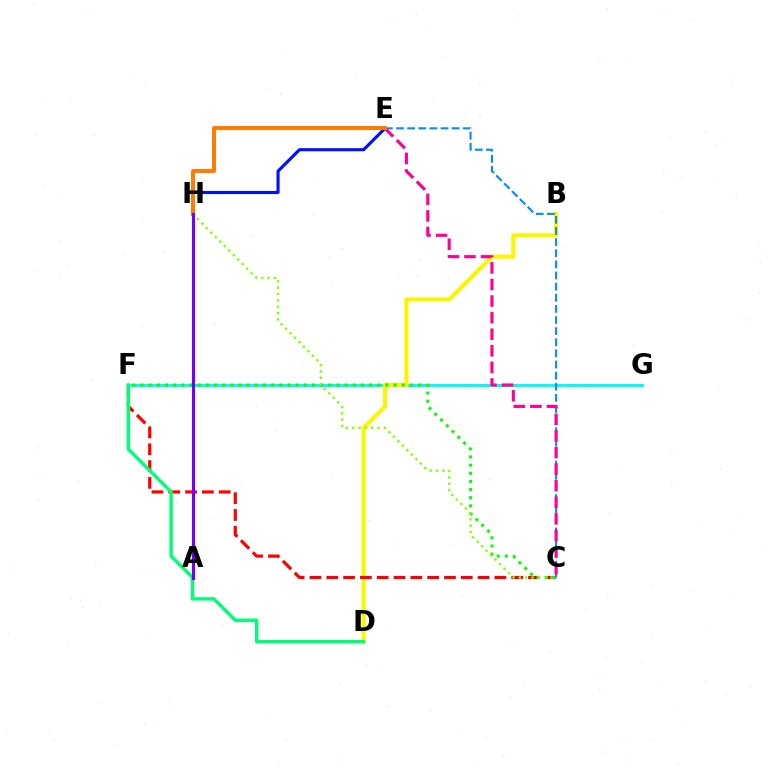{('F', 'G'): [{'color': '#ee00ff', 'line_style': 'dashed', 'thickness': 1.98}, {'color': '#00fff6', 'line_style': 'solid', 'thickness': 2.1}], ('B', 'D'): [{'color': '#fcf500', 'line_style': 'solid', 'thickness': 2.91}], ('E', 'H'): [{'color': '#0010ff', 'line_style': 'solid', 'thickness': 2.24}, {'color': '#ff7c00', 'line_style': 'solid', 'thickness': 2.88}], ('C', 'F'): [{'color': '#ff0000', 'line_style': 'dashed', 'thickness': 2.28}, {'color': '#08ff00', 'line_style': 'dotted', 'thickness': 2.22}], ('D', 'F'): [{'color': '#00ff74', 'line_style': 'solid', 'thickness': 2.46}], ('C', 'H'): [{'color': '#84ff00', 'line_style': 'dotted', 'thickness': 1.72}], ('C', 'E'): [{'color': '#008cff', 'line_style': 'dashed', 'thickness': 1.51}, {'color': '#ff0094', 'line_style': 'dashed', 'thickness': 2.25}], ('A', 'H'): [{'color': '#7200ff', 'line_style': 'solid', 'thickness': 2.25}]}